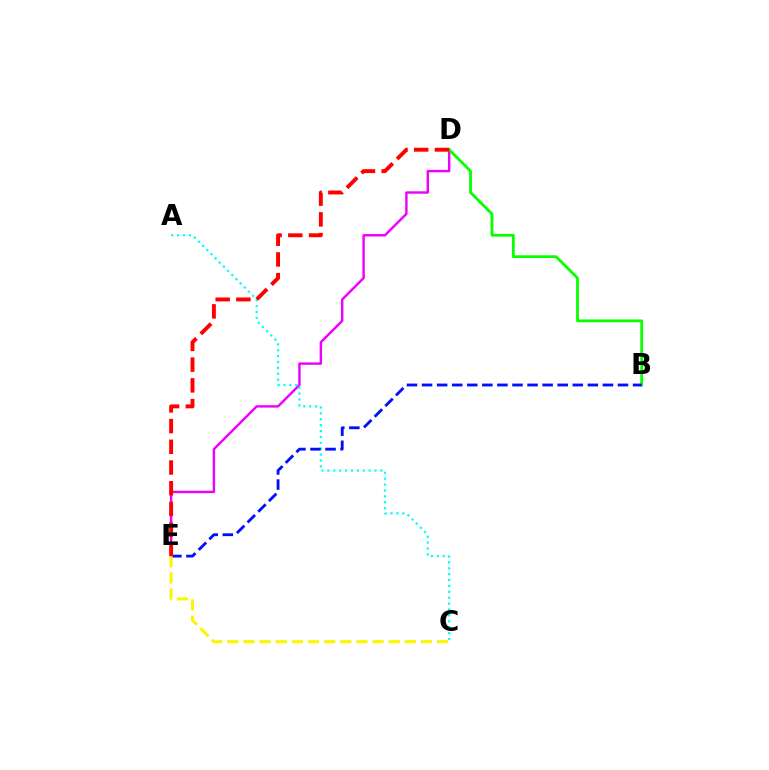{('D', 'E'): [{'color': '#ee00ff', 'line_style': 'solid', 'thickness': 1.74}, {'color': '#ff0000', 'line_style': 'dashed', 'thickness': 2.81}], ('B', 'D'): [{'color': '#08ff00', 'line_style': 'solid', 'thickness': 2.01}], ('A', 'C'): [{'color': '#00fff6', 'line_style': 'dotted', 'thickness': 1.6}], ('B', 'E'): [{'color': '#0010ff', 'line_style': 'dashed', 'thickness': 2.05}], ('C', 'E'): [{'color': '#fcf500', 'line_style': 'dashed', 'thickness': 2.19}]}